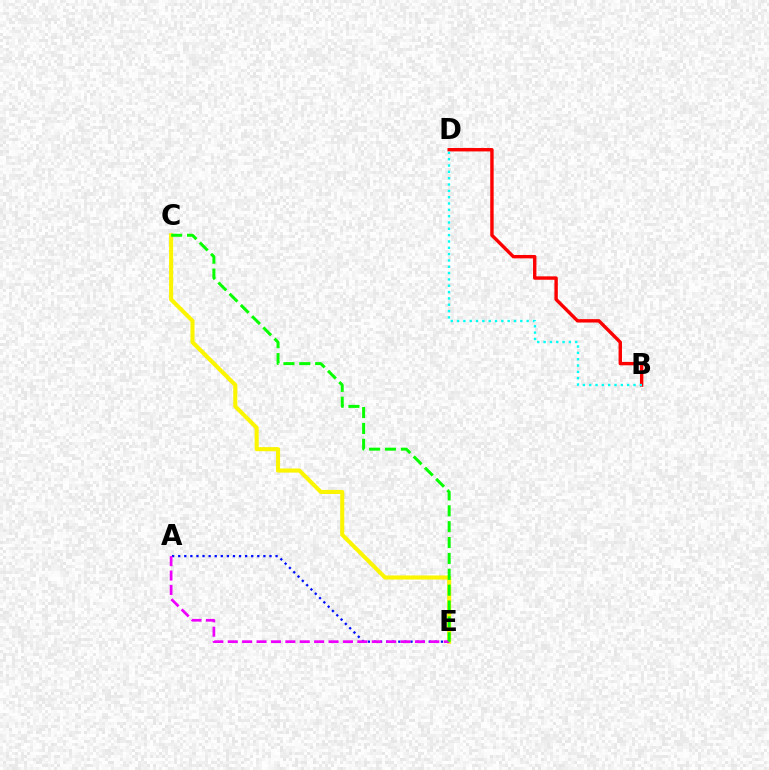{('B', 'D'): [{'color': '#ff0000', 'line_style': 'solid', 'thickness': 2.45}, {'color': '#00fff6', 'line_style': 'dotted', 'thickness': 1.72}], ('C', 'E'): [{'color': '#fcf500', 'line_style': 'solid', 'thickness': 2.94}, {'color': '#08ff00', 'line_style': 'dashed', 'thickness': 2.16}], ('A', 'E'): [{'color': '#0010ff', 'line_style': 'dotted', 'thickness': 1.65}, {'color': '#ee00ff', 'line_style': 'dashed', 'thickness': 1.96}]}